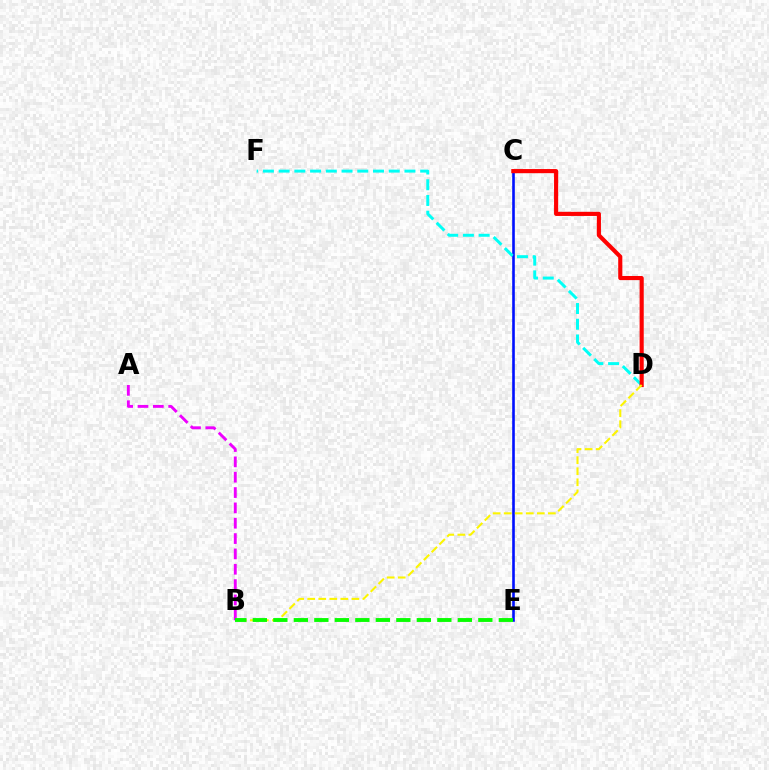{('C', 'E'): [{'color': '#0010ff', 'line_style': 'solid', 'thickness': 1.89}], ('D', 'F'): [{'color': '#00fff6', 'line_style': 'dashed', 'thickness': 2.14}], ('C', 'D'): [{'color': '#ff0000', 'line_style': 'solid', 'thickness': 2.97}], ('B', 'D'): [{'color': '#fcf500', 'line_style': 'dashed', 'thickness': 1.5}], ('A', 'B'): [{'color': '#ee00ff', 'line_style': 'dashed', 'thickness': 2.08}], ('B', 'E'): [{'color': '#08ff00', 'line_style': 'dashed', 'thickness': 2.78}]}